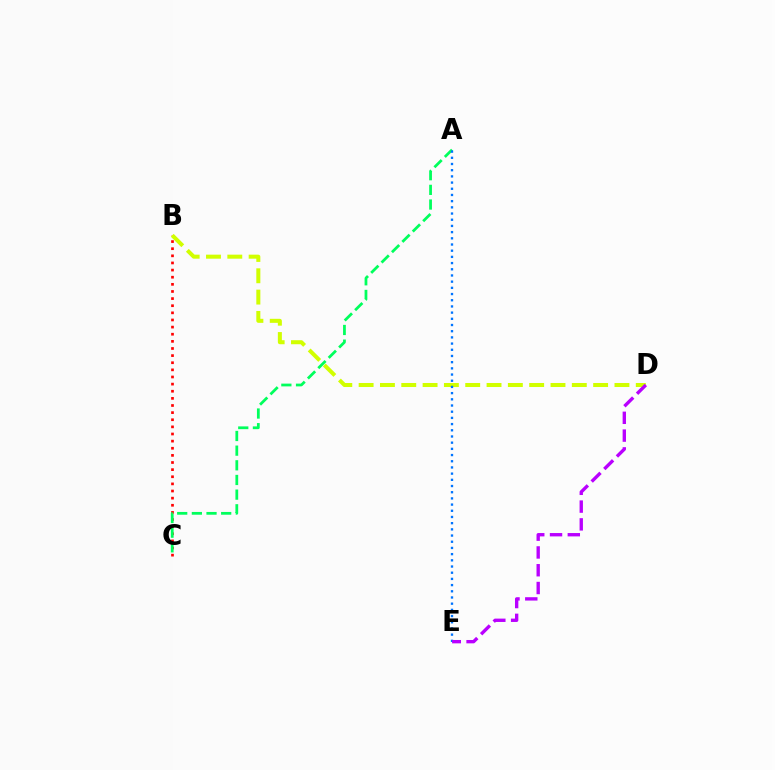{('B', 'C'): [{'color': '#ff0000', 'line_style': 'dotted', 'thickness': 1.94}], ('B', 'D'): [{'color': '#d1ff00', 'line_style': 'dashed', 'thickness': 2.9}], ('A', 'C'): [{'color': '#00ff5c', 'line_style': 'dashed', 'thickness': 1.99}], ('A', 'E'): [{'color': '#0074ff', 'line_style': 'dotted', 'thickness': 1.68}], ('D', 'E'): [{'color': '#b900ff', 'line_style': 'dashed', 'thickness': 2.42}]}